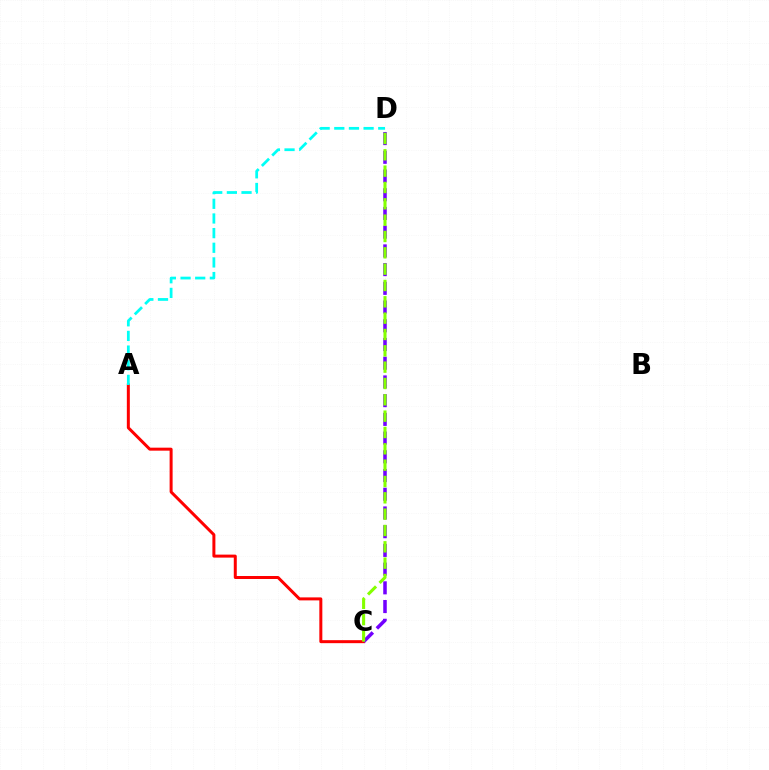{('A', 'C'): [{'color': '#ff0000', 'line_style': 'solid', 'thickness': 2.16}], ('A', 'D'): [{'color': '#00fff6', 'line_style': 'dashed', 'thickness': 1.99}], ('C', 'D'): [{'color': '#7200ff', 'line_style': 'dashed', 'thickness': 2.54}, {'color': '#84ff00', 'line_style': 'dashed', 'thickness': 2.22}]}